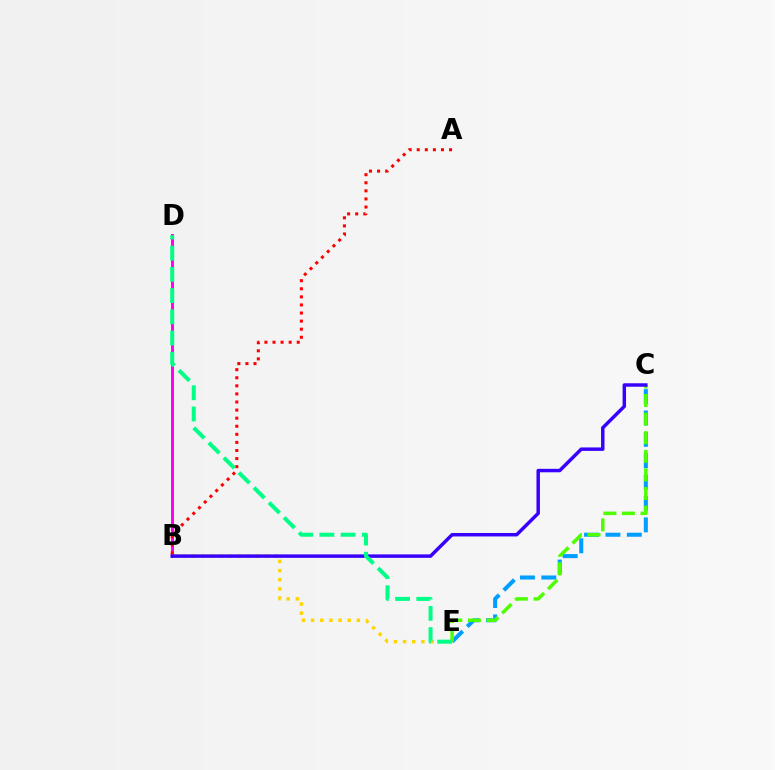{('C', 'E'): [{'color': '#009eff', 'line_style': 'dashed', 'thickness': 2.9}, {'color': '#4fff00', 'line_style': 'dashed', 'thickness': 2.53}], ('B', 'D'): [{'color': '#ff00ed', 'line_style': 'solid', 'thickness': 2.13}], ('B', 'E'): [{'color': '#ffd500', 'line_style': 'dotted', 'thickness': 2.49}], ('A', 'B'): [{'color': '#ff0000', 'line_style': 'dotted', 'thickness': 2.2}], ('B', 'C'): [{'color': '#3700ff', 'line_style': 'solid', 'thickness': 2.49}], ('D', 'E'): [{'color': '#00ff86', 'line_style': 'dashed', 'thickness': 2.88}]}